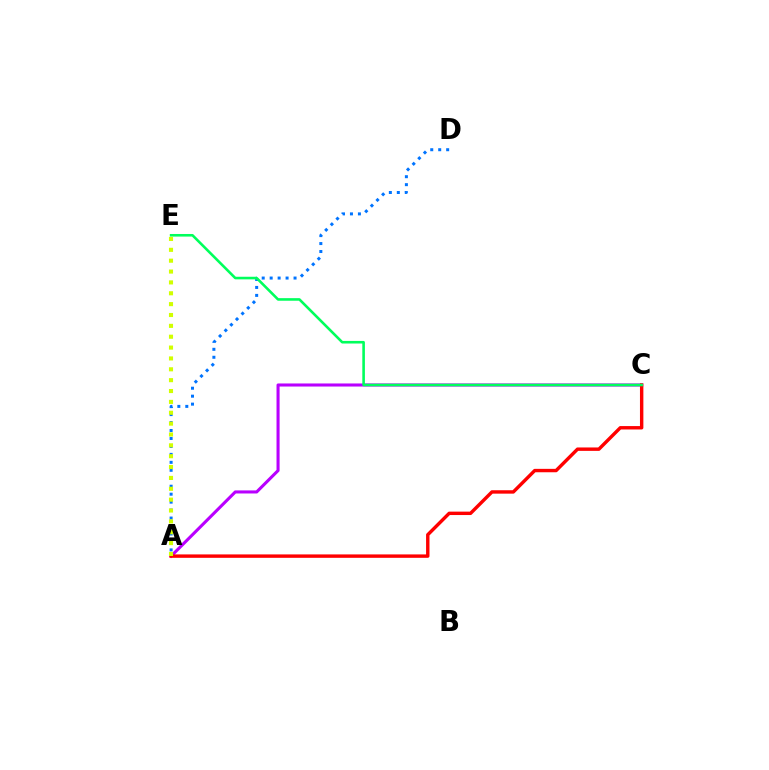{('A', 'C'): [{'color': '#b900ff', 'line_style': 'solid', 'thickness': 2.21}, {'color': '#ff0000', 'line_style': 'solid', 'thickness': 2.45}], ('A', 'D'): [{'color': '#0074ff', 'line_style': 'dotted', 'thickness': 2.16}], ('C', 'E'): [{'color': '#00ff5c', 'line_style': 'solid', 'thickness': 1.87}], ('A', 'E'): [{'color': '#d1ff00', 'line_style': 'dotted', 'thickness': 2.95}]}